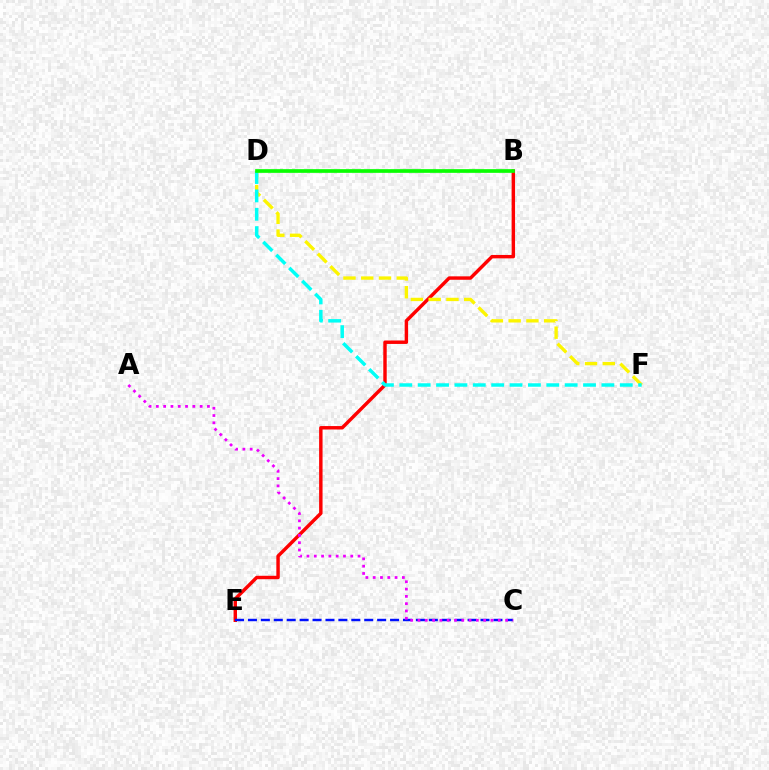{('B', 'E'): [{'color': '#ff0000', 'line_style': 'solid', 'thickness': 2.47}], ('D', 'F'): [{'color': '#fcf500', 'line_style': 'dashed', 'thickness': 2.41}, {'color': '#00fff6', 'line_style': 'dashed', 'thickness': 2.5}], ('C', 'E'): [{'color': '#0010ff', 'line_style': 'dashed', 'thickness': 1.76}], ('A', 'C'): [{'color': '#ee00ff', 'line_style': 'dotted', 'thickness': 1.98}], ('B', 'D'): [{'color': '#08ff00', 'line_style': 'solid', 'thickness': 2.66}]}